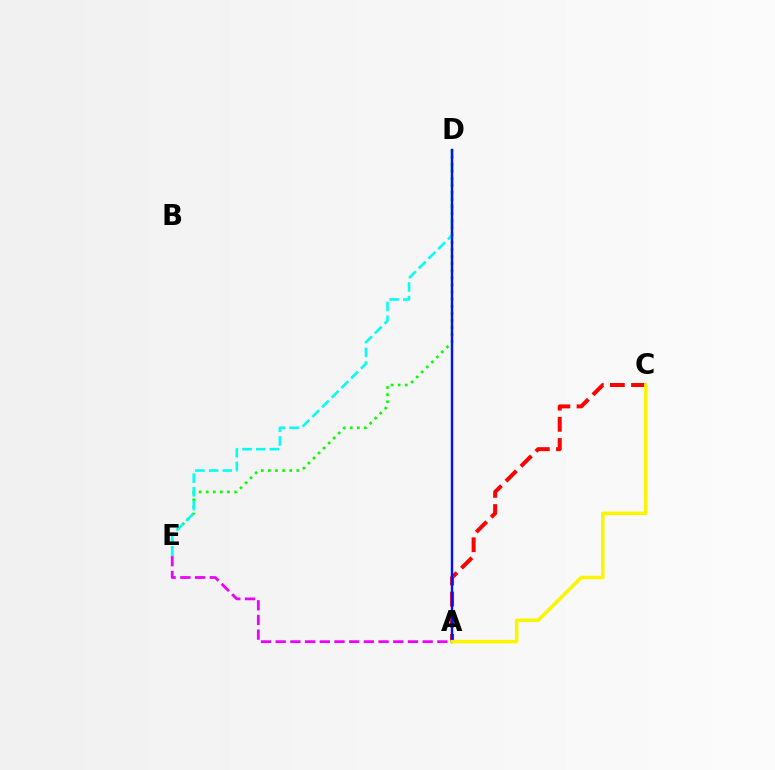{('D', 'E'): [{'color': '#08ff00', 'line_style': 'dotted', 'thickness': 1.93}, {'color': '#00fff6', 'line_style': 'dashed', 'thickness': 1.86}], ('A', 'C'): [{'color': '#ff0000', 'line_style': 'dashed', 'thickness': 2.87}, {'color': '#fcf500', 'line_style': 'solid', 'thickness': 2.55}], ('A', 'D'): [{'color': '#0010ff', 'line_style': 'solid', 'thickness': 1.74}], ('A', 'E'): [{'color': '#ee00ff', 'line_style': 'dashed', 'thickness': 2.0}]}